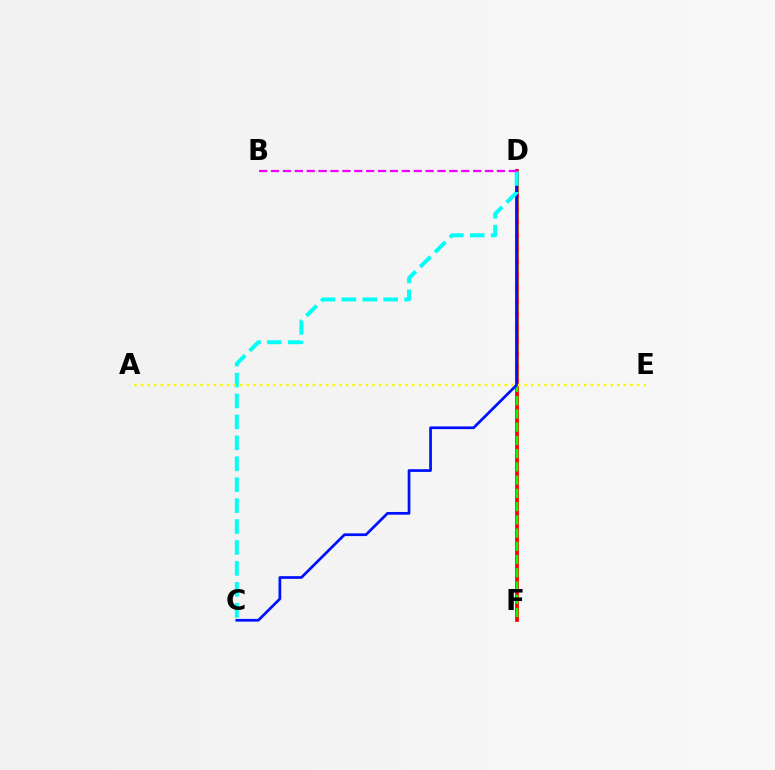{('D', 'F'): [{'color': '#ff0000', 'line_style': 'solid', 'thickness': 2.7}, {'color': '#08ff00', 'line_style': 'dashed', 'thickness': 1.8}], ('C', 'D'): [{'color': '#0010ff', 'line_style': 'solid', 'thickness': 1.96}, {'color': '#00fff6', 'line_style': 'dashed', 'thickness': 2.84}], ('A', 'E'): [{'color': '#fcf500', 'line_style': 'dotted', 'thickness': 1.8}], ('B', 'D'): [{'color': '#ee00ff', 'line_style': 'dashed', 'thickness': 1.62}]}